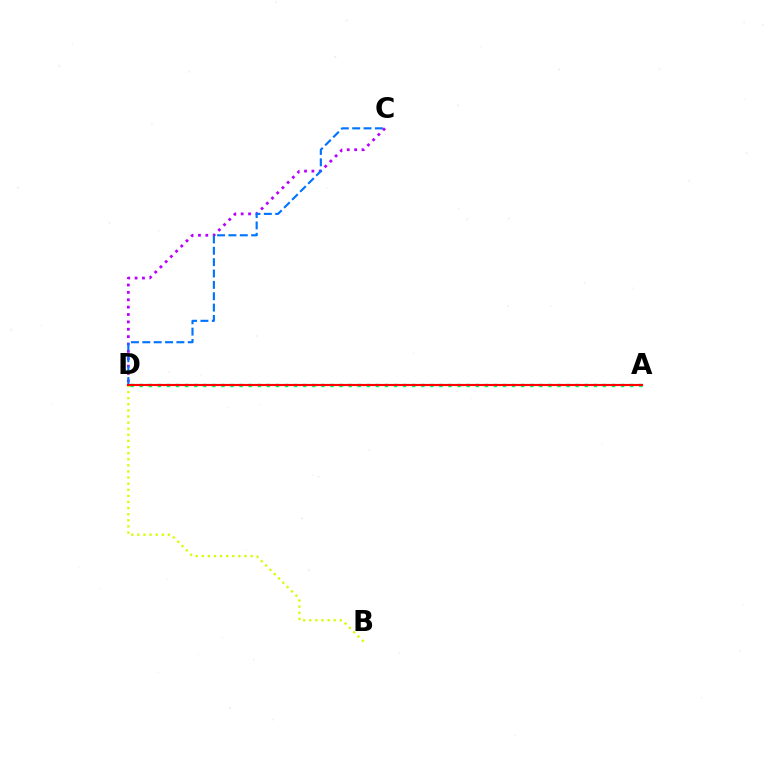{('B', 'D'): [{'color': '#d1ff00', 'line_style': 'dotted', 'thickness': 1.66}], ('A', 'D'): [{'color': '#00ff5c', 'line_style': 'dotted', 'thickness': 2.47}, {'color': '#ff0000', 'line_style': 'solid', 'thickness': 1.54}], ('C', 'D'): [{'color': '#b900ff', 'line_style': 'dotted', 'thickness': 2.0}, {'color': '#0074ff', 'line_style': 'dashed', 'thickness': 1.54}]}